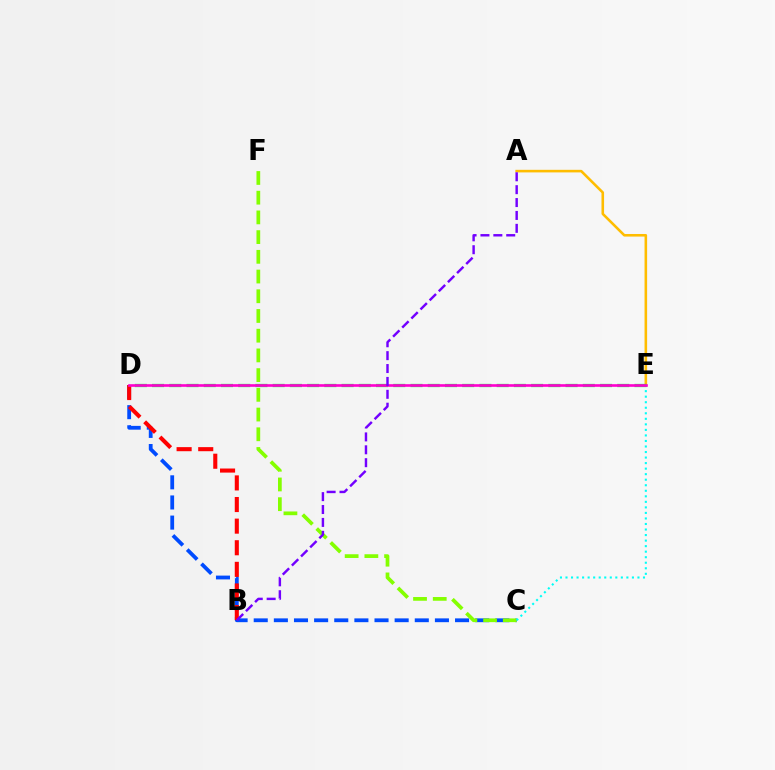{('C', 'D'): [{'color': '#004bff', 'line_style': 'dashed', 'thickness': 2.73}], ('B', 'D'): [{'color': '#ff0000', 'line_style': 'dashed', 'thickness': 2.94}], ('C', 'F'): [{'color': '#84ff00', 'line_style': 'dashed', 'thickness': 2.68}], ('C', 'E'): [{'color': '#00fff6', 'line_style': 'dotted', 'thickness': 1.5}], ('A', 'E'): [{'color': '#ffbd00', 'line_style': 'solid', 'thickness': 1.86}], ('D', 'E'): [{'color': '#00ff39', 'line_style': 'dashed', 'thickness': 2.34}, {'color': '#ff00cf', 'line_style': 'solid', 'thickness': 1.9}], ('A', 'B'): [{'color': '#7200ff', 'line_style': 'dashed', 'thickness': 1.75}]}